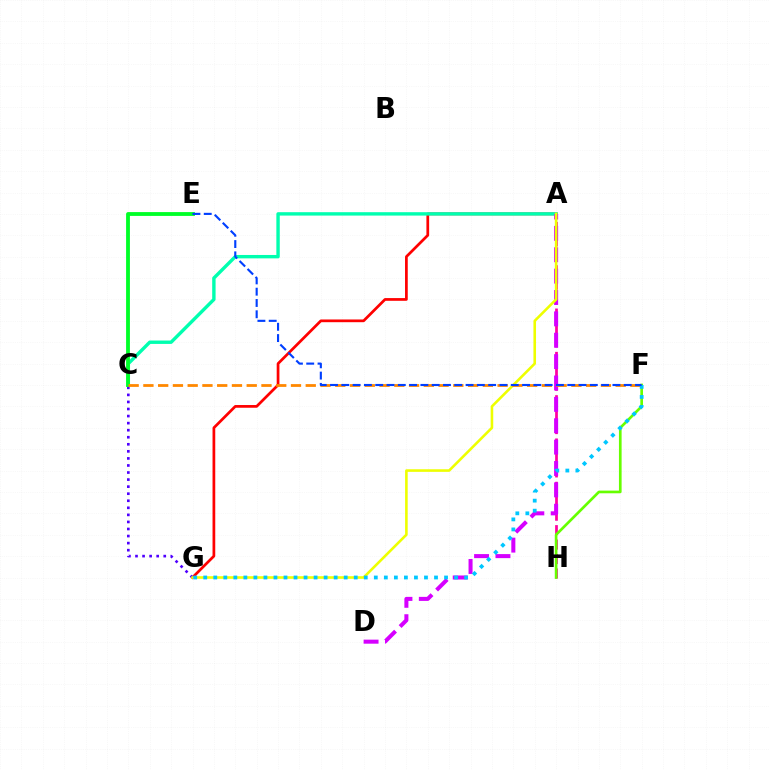{('A', 'H'): [{'color': '#ff00a0', 'line_style': 'dashed', 'thickness': 1.96}], ('A', 'G'): [{'color': '#ff0000', 'line_style': 'solid', 'thickness': 1.96}, {'color': '#eeff00', 'line_style': 'solid', 'thickness': 1.87}], ('A', 'C'): [{'color': '#00ffaf', 'line_style': 'solid', 'thickness': 2.44}], ('C', 'G'): [{'color': '#4f00ff', 'line_style': 'dotted', 'thickness': 1.92}], ('F', 'H'): [{'color': '#66ff00', 'line_style': 'solid', 'thickness': 1.92}], ('A', 'D'): [{'color': '#d600ff', 'line_style': 'dashed', 'thickness': 2.9}], ('C', 'E'): [{'color': '#00ff27', 'line_style': 'solid', 'thickness': 2.75}], ('C', 'F'): [{'color': '#ff8800', 'line_style': 'dashed', 'thickness': 2.0}], ('F', 'G'): [{'color': '#00c7ff', 'line_style': 'dotted', 'thickness': 2.73}], ('E', 'F'): [{'color': '#003fff', 'line_style': 'dashed', 'thickness': 1.53}]}